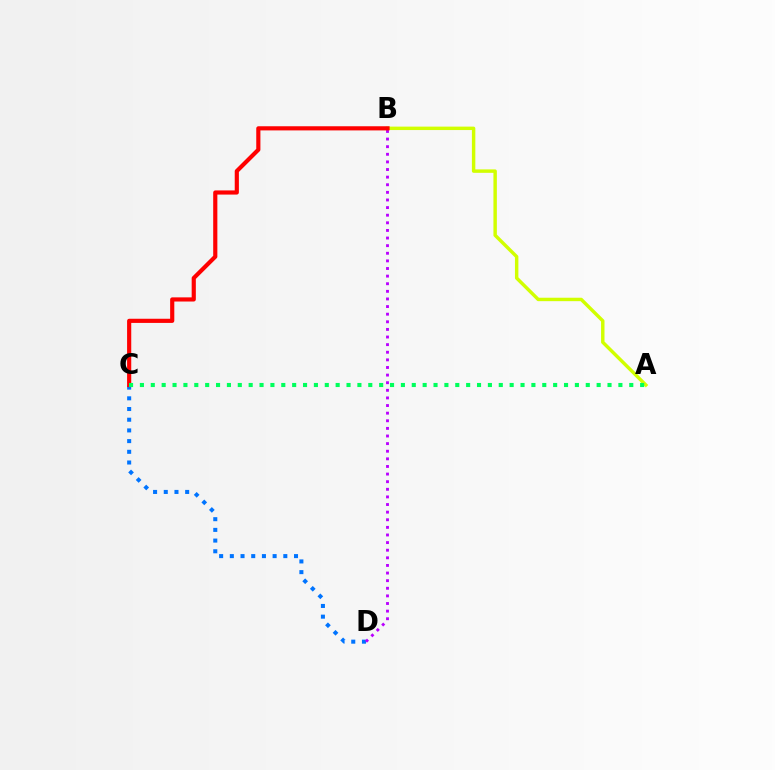{('C', 'D'): [{'color': '#0074ff', 'line_style': 'dotted', 'thickness': 2.91}], ('B', 'D'): [{'color': '#b900ff', 'line_style': 'dotted', 'thickness': 2.07}], ('A', 'B'): [{'color': '#d1ff00', 'line_style': 'solid', 'thickness': 2.47}], ('B', 'C'): [{'color': '#ff0000', 'line_style': 'solid', 'thickness': 2.99}], ('A', 'C'): [{'color': '#00ff5c', 'line_style': 'dotted', 'thickness': 2.95}]}